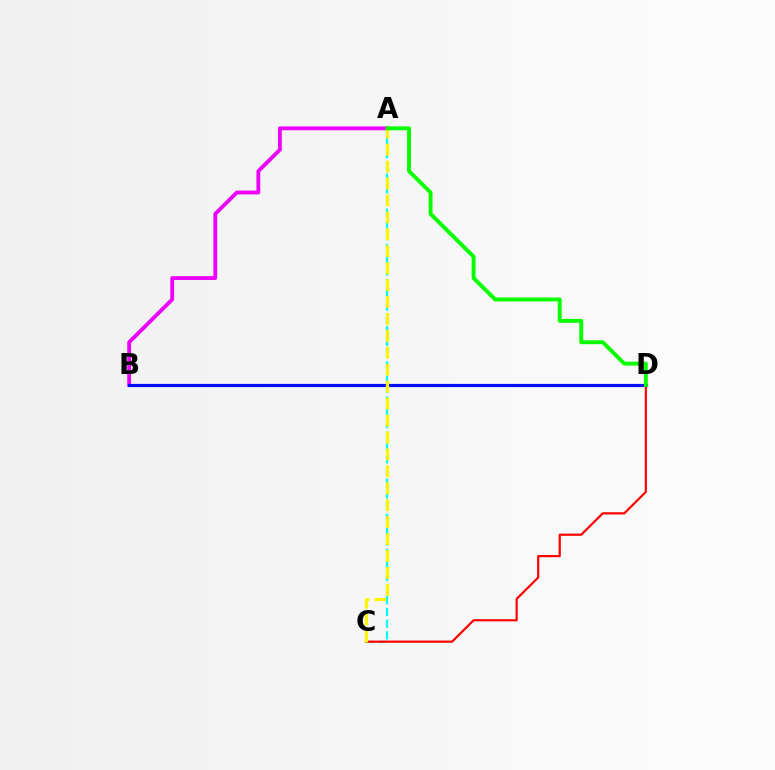{('A', 'C'): [{'color': '#00fff6', 'line_style': 'dashed', 'thickness': 1.6}, {'color': '#fcf500', 'line_style': 'dashed', 'thickness': 2.3}], ('A', 'B'): [{'color': '#ee00ff', 'line_style': 'solid', 'thickness': 2.75}], ('C', 'D'): [{'color': '#ff0000', 'line_style': 'solid', 'thickness': 1.57}], ('B', 'D'): [{'color': '#0010ff', 'line_style': 'solid', 'thickness': 2.28}], ('A', 'D'): [{'color': '#08ff00', 'line_style': 'solid', 'thickness': 2.81}]}